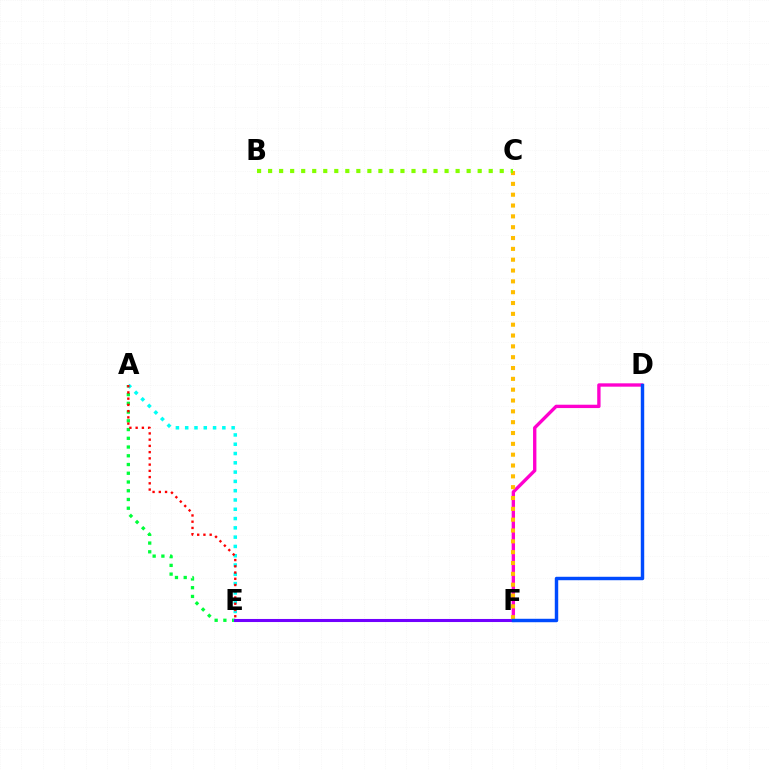{('A', 'E'): [{'color': '#00ff39', 'line_style': 'dotted', 'thickness': 2.37}, {'color': '#00fff6', 'line_style': 'dotted', 'thickness': 2.52}, {'color': '#ff0000', 'line_style': 'dotted', 'thickness': 1.7}], ('D', 'F'): [{'color': '#ff00cf', 'line_style': 'solid', 'thickness': 2.41}, {'color': '#004bff', 'line_style': 'solid', 'thickness': 2.48}], ('E', 'F'): [{'color': '#7200ff', 'line_style': 'solid', 'thickness': 2.21}], ('C', 'F'): [{'color': '#ffbd00', 'line_style': 'dotted', 'thickness': 2.94}], ('B', 'C'): [{'color': '#84ff00', 'line_style': 'dotted', 'thickness': 3.0}]}